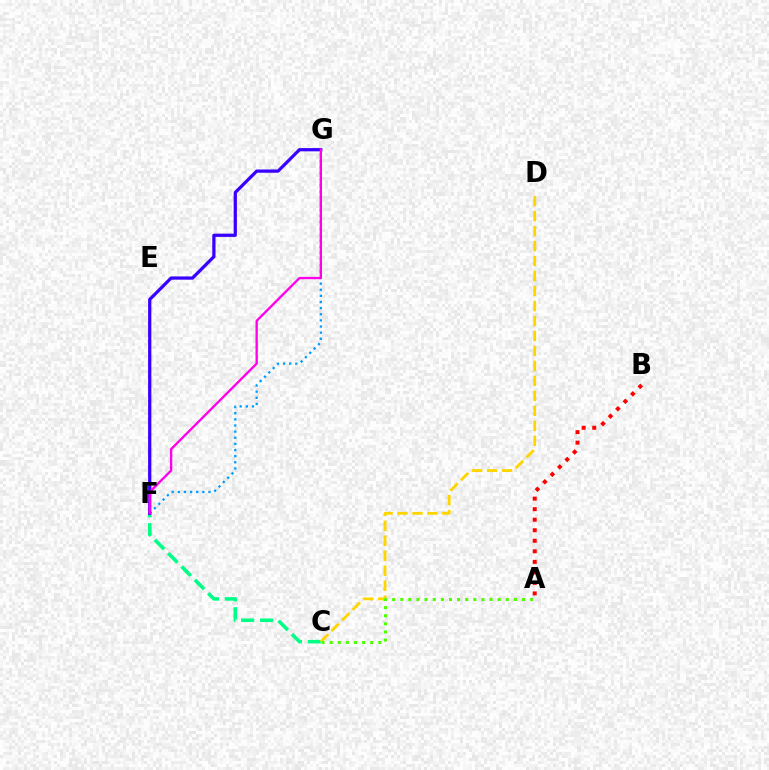{('C', 'F'): [{'color': '#00ff86', 'line_style': 'dashed', 'thickness': 2.56}], ('C', 'D'): [{'color': '#ffd500', 'line_style': 'dashed', 'thickness': 2.03}], ('F', 'G'): [{'color': '#009eff', 'line_style': 'dotted', 'thickness': 1.67}, {'color': '#3700ff', 'line_style': 'solid', 'thickness': 2.33}, {'color': '#ff00ed', 'line_style': 'solid', 'thickness': 1.68}], ('A', 'B'): [{'color': '#ff0000', 'line_style': 'dotted', 'thickness': 2.86}], ('A', 'C'): [{'color': '#4fff00', 'line_style': 'dotted', 'thickness': 2.21}]}